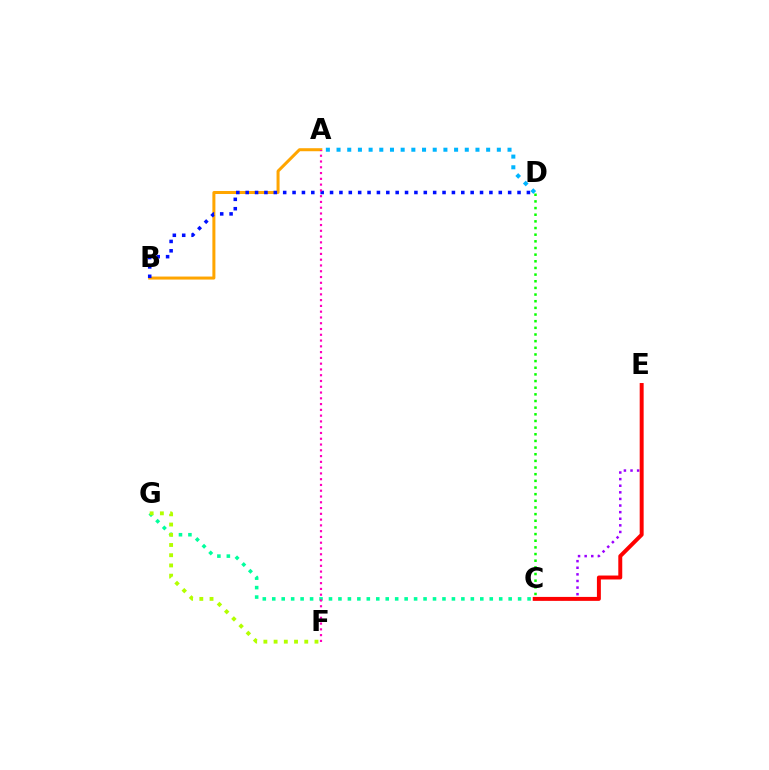{('C', 'E'): [{'color': '#9b00ff', 'line_style': 'dotted', 'thickness': 1.79}, {'color': '#ff0000', 'line_style': 'solid', 'thickness': 2.84}], ('A', 'B'): [{'color': '#ffa500', 'line_style': 'solid', 'thickness': 2.17}], ('C', 'D'): [{'color': '#08ff00', 'line_style': 'dotted', 'thickness': 1.81}], ('B', 'D'): [{'color': '#0010ff', 'line_style': 'dotted', 'thickness': 2.55}], ('A', 'D'): [{'color': '#00b5ff', 'line_style': 'dotted', 'thickness': 2.9}], ('C', 'G'): [{'color': '#00ff9d', 'line_style': 'dotted', 'thickness': 2.57}], ('A', 'F'): [{'color': '#ff00bd', 'line_style': 'dotted', 'thickness': 1.57}], ('F', 'G'): [{'color': '#b3ff00', 'line_style': 'dotted', 'thickness': 2.78}]}